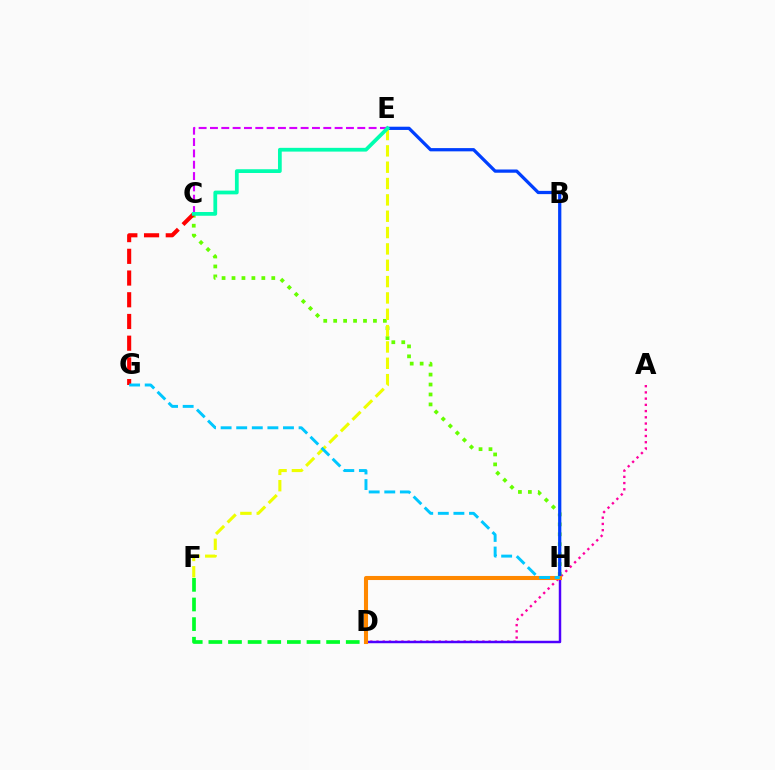{('D', 'F'): [{'color': '#00ff27', 'line_style': 'dashed', 'thickness': 2.67}], ('A', 'D'): [{'color': '#ff00a0', 'line_style': 'dotted', 'thickness': 1.69}], ('C', 'H'): [{'color': '#66ff00', 'line_style': 'dotted', 'thickness': 2.7}], ('E', 'H'): [{'color': '#003fff', 'line_style': 'solid', 'thickness': 2.34}], ('C', 'G'): [{'color': '#ff0000', 'line_style': 'dashed', 'thickness': 2.95}], ('D', 'H'): [{'color': '#4f00ff', 'line_style': 'solid', 'thickness': 1.77}, {'color': '#ff8800', 'line_style': 'solid', 'thickness': 2.93}], ('C', 'E'): [{'color': '#d600ff', 'line_style': 'dashed', 'thickness': 1.54}, {'color': '#00ffaf', 'line_style': 'solid', 'thickness': 2.7}], ('E', 'F'): [{'color': '#eeff00', 'line_style': 'dashed', 'thickness': 2.22}], ('G', 'H'): [{'color': '#00c7ff', 'line_style': 'dashed', 'thickness': 2.12}]}